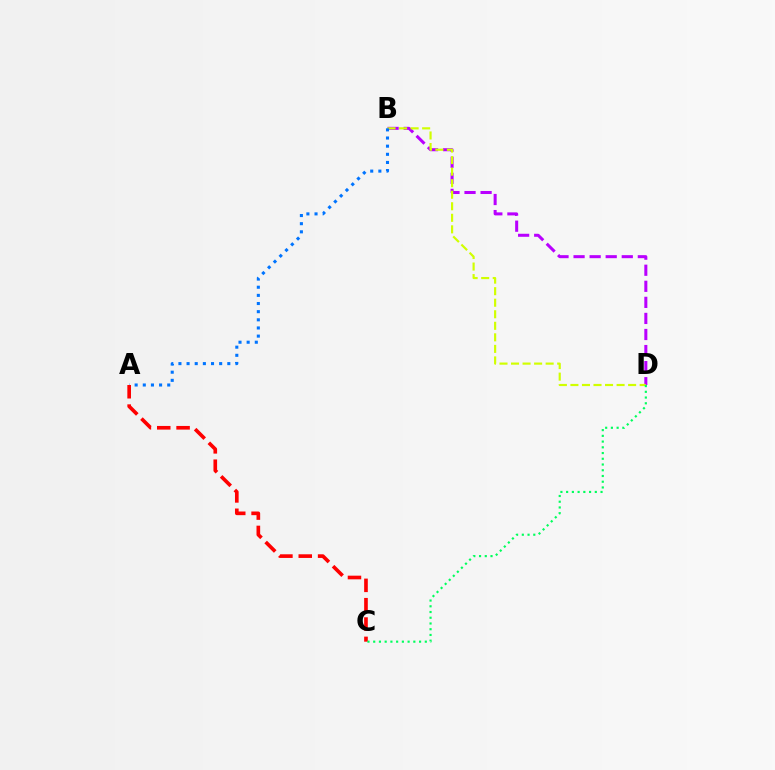{('B', 'D'): [{'color': '#b900ff', 'line_style': 'dashed', 'thickness': 2.18}, {'color': '#d1ff00', 'line_style': 'dashed', 'thickness': 1.57}], ('A', 'B'): [{'color': '#0074ff', 'line_style': 'dotted', 'thickness': 2.21}], ('A', 'C'): [{'color': '#ff0000', 'line_style': 'dashed', 'thickness': 2.63}], ('C', 'D'): [{'color': '#00ff5c', 'line_style': 'dotted', 'thickness': 1.56}]}